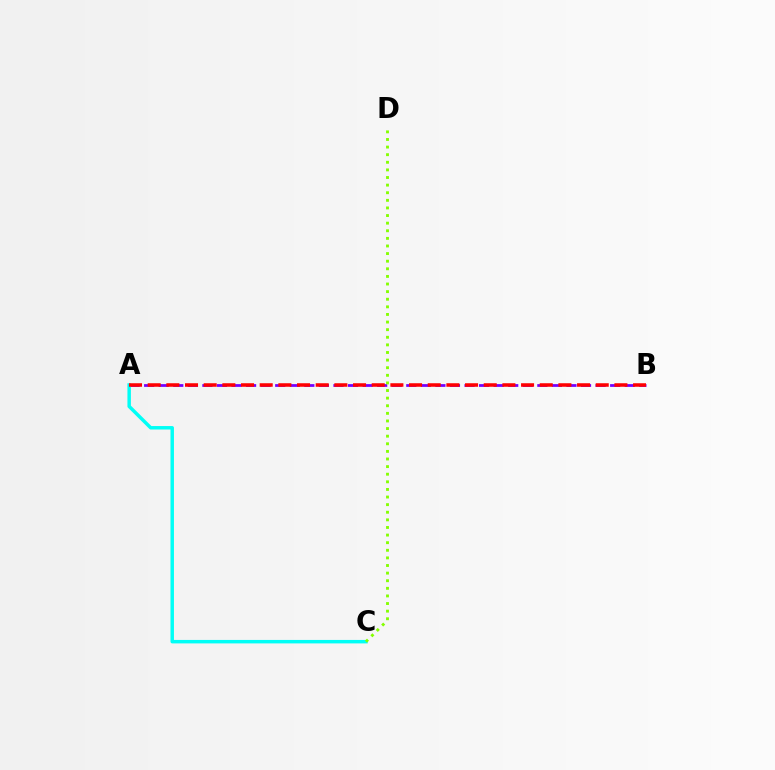{('A', 'B'): [{'color': '#7200ff', 'line_style': 'dashed', 'thickness': 1.98}, {'color': '#ff0000', 'line_style': 'dashed', 'thickness': 2.54}], ('A', 'C'): [{'color': '#00fff6', 'line_style': 'solid', 'thickness': 2.49}], ('C', 'D'): [{'color': '#84ff00', 'line_style': 'dotted', 'thickness': 2.07}]}